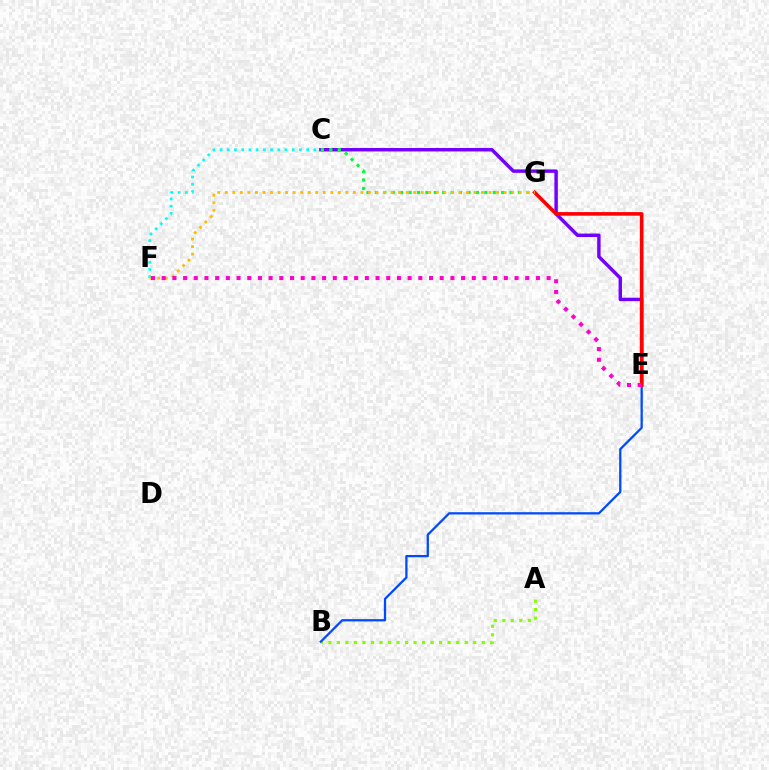{('A', 'B'): [{'color': '#84ff00', 'line_style': 'dotted', 'thickness': 2.31}], ('C', 'E'): [{'color': '#7200ff', 'line_style': 'solid', 'thickness': 2.47}], ('B', 'E'): [{'color': '#004bff', 'line_style': 'solid', 'thickness': 1.64}], ('C', 'G'): [{'color': '#00ff39', 'line_style': 'dotted', 'thickness': 2.29}], ('C', 'F'): [{'color': '#00fff6', 'line_style': 'dotted', 'thickness': 1.96}], ('E', 'G'): [{'color': '#ff0000', 'line_style': 'solid', 'thickness': 2.6}], ('F', 'G'): [{'color': '#ffbd00', 'line_style': 'dotted', 'thickness': 2.05}], ('E', 'F'): [{'color': '#ff00cf', 'line_style': 'dotted', 'thickness': 2.91}]}